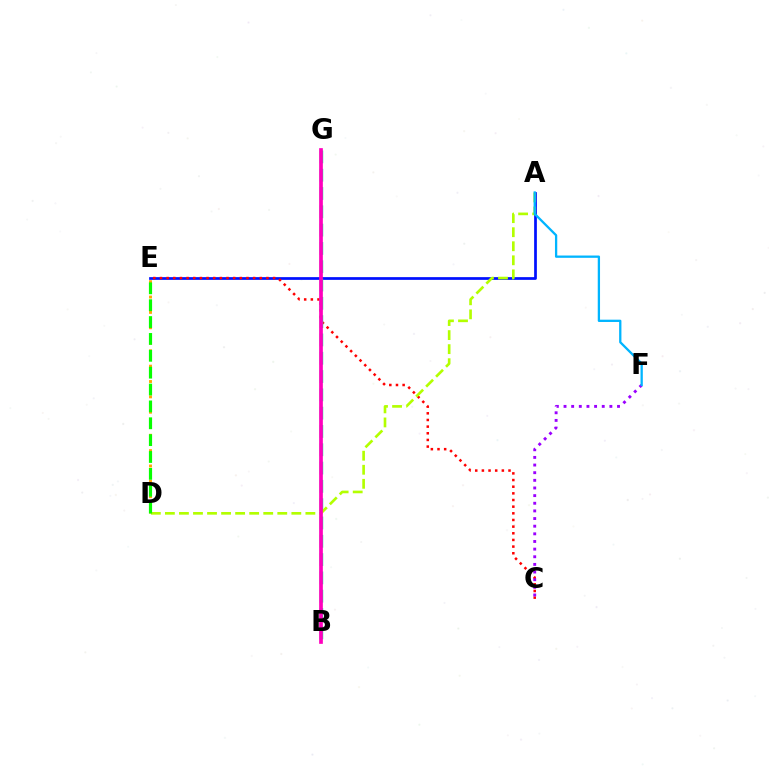{('A', 'E'): [{'color': '#0010ff', 'line_style': 'solid', 'thickness': 1.97}], ('C', 'E'): [{'color': '#ff0000', 'line_style': 'dotted', 'thickness': 1.81}], ('B', 'G'): [{'color': '#00ff9d', 'line_style': 'dashed', 'thickness': 2.49}, {'color': '#ff00bd', 'line_style': 'solid', 'thickness': 2.66}], ('A', 'D'): [{'color': '#b3ff00', 'line_style': 'dashed', 'thickness': 1.91}], ('C', 'F'): [{'color': '#9b00ff', 'line_style': 'dotted', 'thickness': 2.08}], ('D', 'E'): [{'color': '#ffa500', 'line_style': 'dotted', 'thickness': 2.09}, {'color': '#08ff00', 'line_style': 'dashed', 'thickness': 2.29}], ('A', 'F'): [{'color': '#00b5ff', 'line_style': 'solid', 'thickness': 1.65}]}